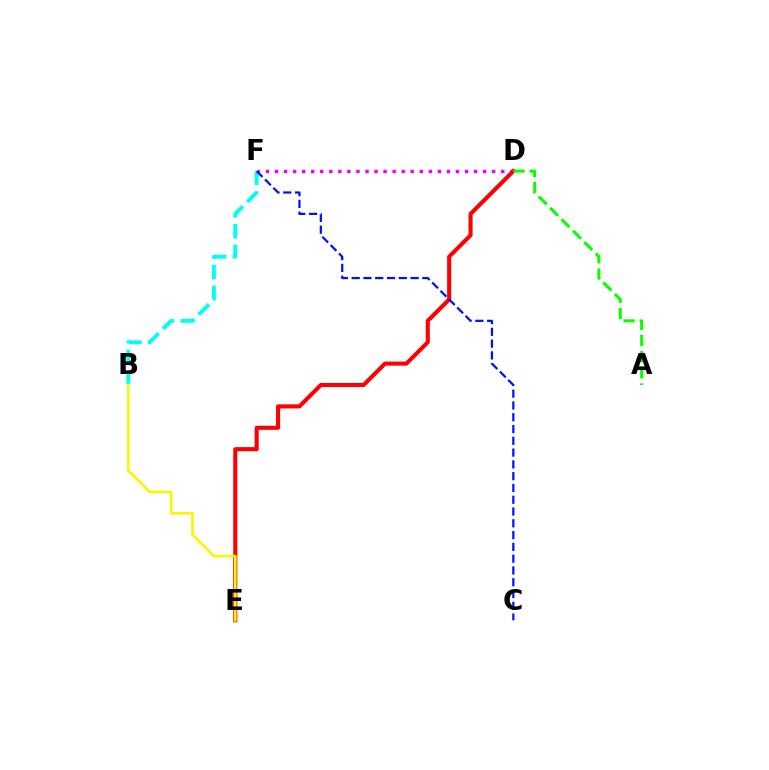{('D', 'F'): [{'color': '#ee00ff', 'line_style': 'dotted', 'thickness': 2.46}], ('D', 'E'): [{'color': '#ff0000', 'line_style': 'solid', 'thickness': 2.94}], ('A', 'D'): [{'color': '#08ff00', 'line_style': 'dashed', 'thickness': 2.19}], ('B', 'F'): [{'color': '#00fff6', 'line_style': 'dashed', 'thickness': 2.82}], ('B', 'E'): [{'color': '#fcf500', 'line_style': 'solid', 'thickness': 1.91}], ('C', 'F'): [{'color': '#0010ff', 'line_style': 'dashed', 'thickness': 1.6}]}